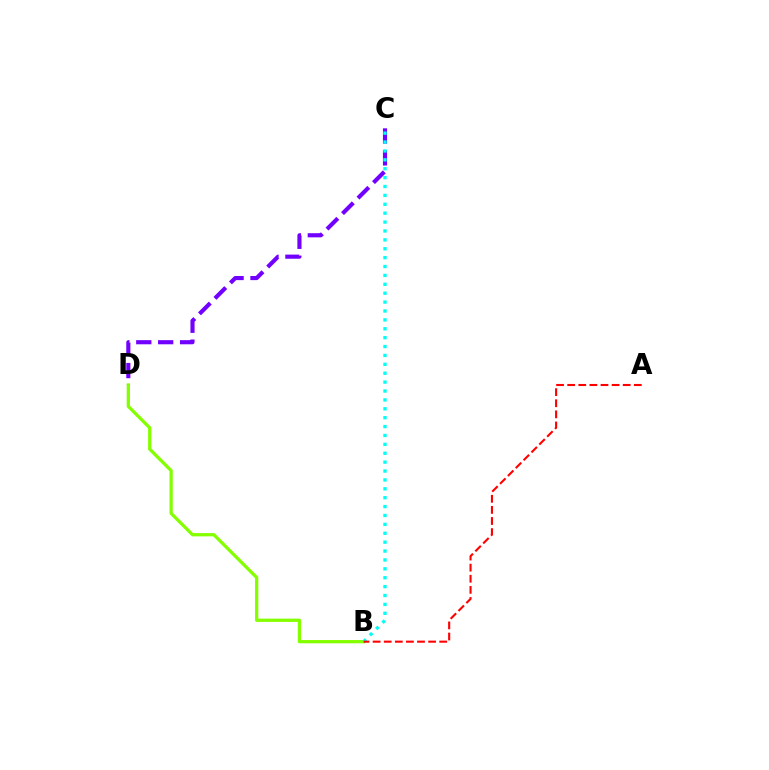{('C', 'D'): [{'color': '#7200ff', 'line_style': 'dashed', 'thickness': 2.97}], ('B', 'D'): [{'color': '#84ff00', 'line_style': 'solid', 'thickness': 2.35}], ('B', 'C'): [{'color': '#00fff6', 'line_style': 'dotted', 'thickness': 2.42}], ('A', 'B'): [{'color': '#ff0000', 'line_style': 'dashed', 'thickness': 1.51}]}